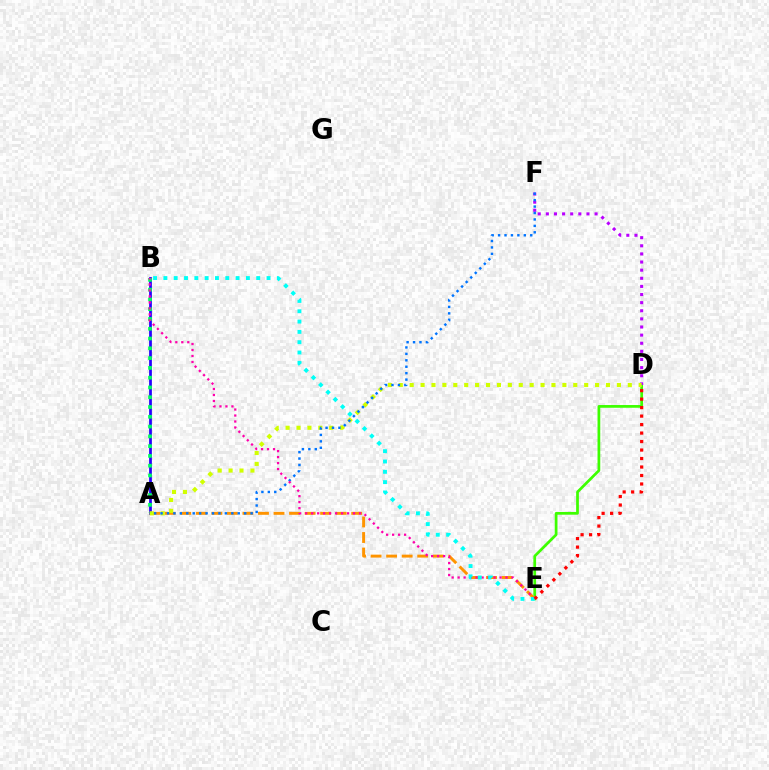{('A', 'B'): [{'color': '#2500ff', 'line_style': 'solid', 'thickness': 1.98}, {'color': '#00ff5c', 'line_style': 'dotted', 'thickness': 2.66}], ('D', 'E'): [{'color': '#3dff00', 'line_style': 'solid', 'thickness': 1.96}, {'color': '#ff0000', 'line_style': 'dotted', 'thickness': 2.31}], ('A', 'E'): [{'color': '#ff9400', 'line_style': 'dashed', 'thickness': 2.11}], ('D', 'F'): [{'color': '#b900ff', 'line_style': 'dotted', 'thickness': 2.21}], ('A', 'D'): [{'color': '#d1ff00', 'line_style': 'dotted', 'thickness': 2.96}], ('A', 'F'): [{'color': '#0074ff', 'line_style': 'dotted', 'thickness': 1.75}], ('B', 'E'): [{'color': '#ff00ac', 'line_style': 'dotted', 'thickness': 1.63}, {'color': '#00fff6', 'line_style': 'dotted', 'thickness': 2.8}]}